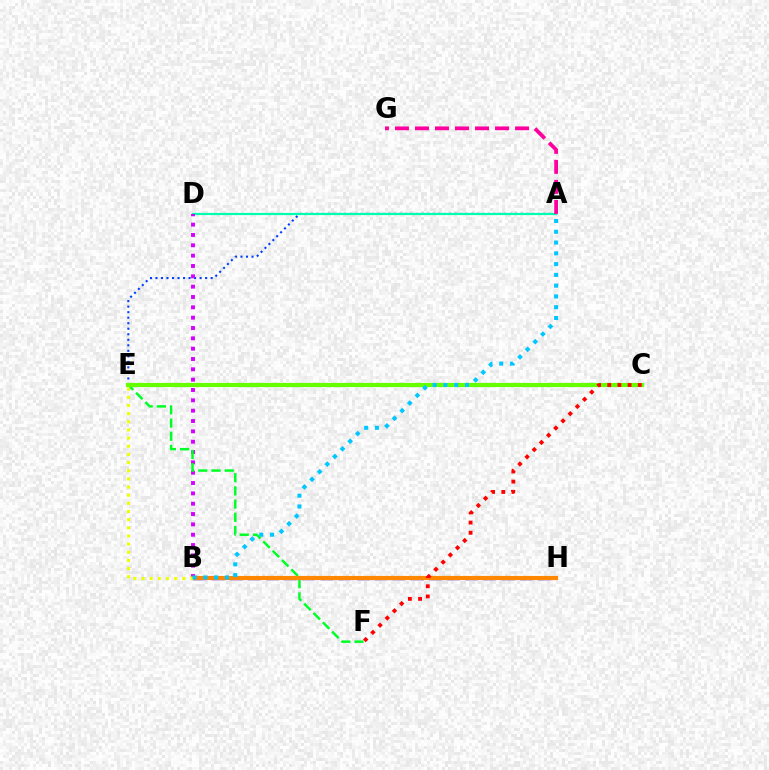{('A', 'E'): [{'color': '#003fff', 'line_style': 'dotted', 'thickness': 1.5}], ('A', 'D'): [{'color': '#00ffaf', 'line_style': 'solid', 'thickness': 1.58}], ('B', 'D'): [{'color': '#d600ff', 'line_style': 'dotted', 'thickness': 2.81}], ('E', 'F'): [{'color': '#00ff27', 'line_style': 'dashed', 'thickness': 1.79}], ('B', 'H'): [{'color': '#4f00ff', 'line_style': 'dashed', 'thickness': 2.46}, {'color': '#ff8800', 'line_style': 'solid', 'thickness': 2.98}], ('C', 'E'): [{'color': '#66ff00', 'line_style': 'solid', 'thickness': 3.0}], ('A', 'G'): [{'color': '#ff00a0', 'line_style': 'dashed', 'thickness': 2.72}], ('B', 'E'): [{'color': '#eeff00', 'line_style': 'dotted', 'thickness': 2.22}], ('C', 'F'): [{'color': '#ff0000', 'line_style': 'dotted', 'thickness': 2.76}], ('A', 'B'): [{'color': '#00c7ff', 'line_style': 'dotted', 'thickness': 2.93}]}